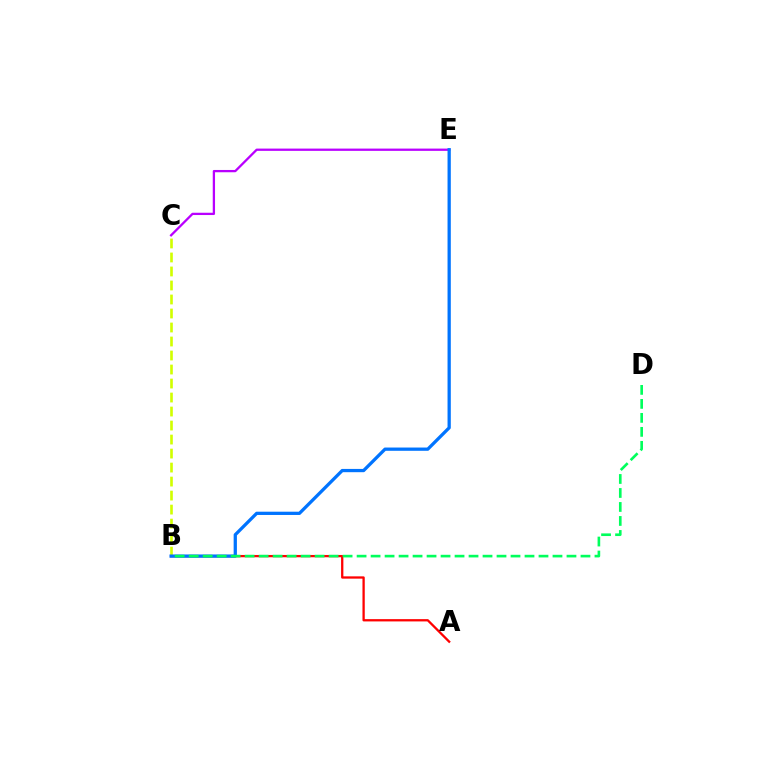{('A', 'B'): [{'color': '#ff0000', 'line_style': 'solid', 'thickness': 1.65}], ('C', 'E'): [{'color': '#b900ff', 'line_style': 'solid', 'thickness': 1.64}], ('B', 'C'): [{'color': '#d1ff00', 'line_style': 'dashed', 'thickness': 1.9}], ('B', 'E'): [{'color': '#0074ff', 'line_style': 'solid', 'thickness': 2.35}], ('B', 'D'): [{'color': '#00ff5c', 'line_style': 'dashed', 'thickness': 1.9}]}